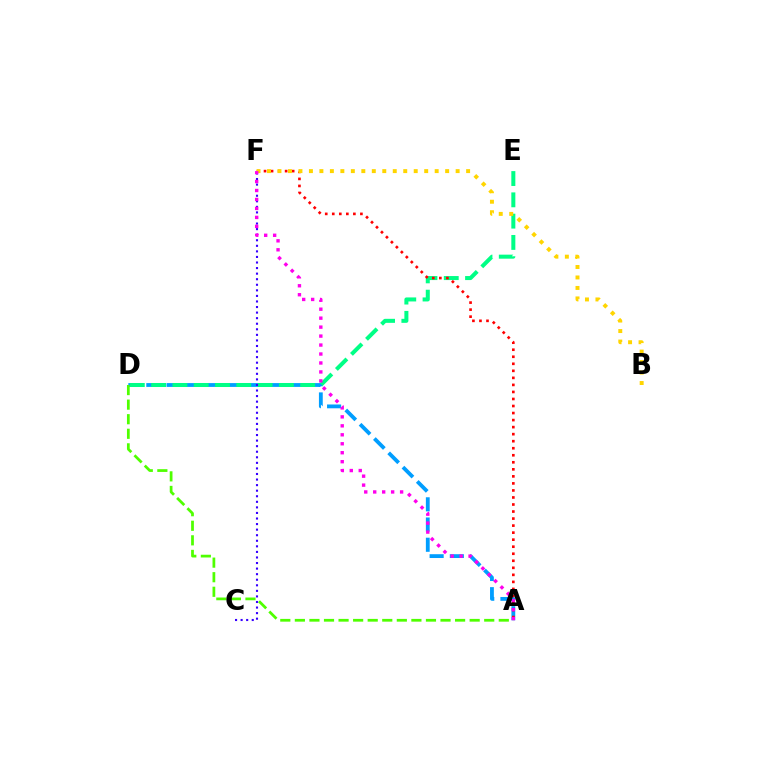{('A', 'D'): [{'color': '#009eff', 'line_style': 'dashed', 'thickness': 2.75}, {'color': '#4fff00', 'line_style': 'dashed', 'thickness': 1.98}], ('D', 'E'): [{'color': '#00ff86', 'line_style': 'dashed', 'thickness': 2.89}], ('A', 'F'): [{'color': '#ff0000', 'line_style': 'dotted', 'thickness': 1.91}, {'color': '#ff00ed', 'line_style': 'dotted', 'thickness': 2.44}], ('B', 'F'): [{'color': '#ffd500', 'line_style': 'dotted', 'thickness': 2.85}], ('C', 'F'): [{'color': '#3700ff', 'line_style': 'dotted', 'thickness': 1.51}]}